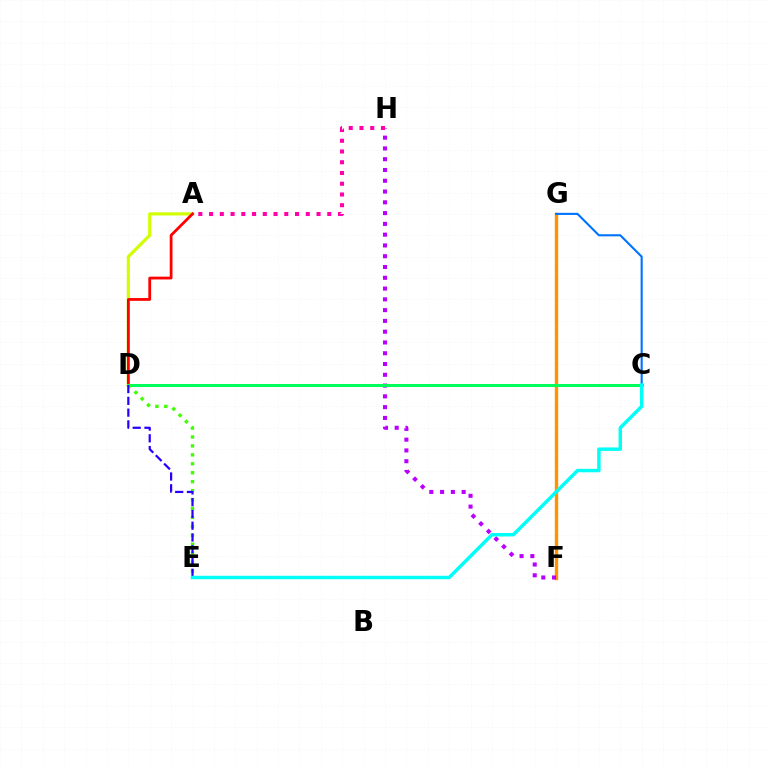{('F', 'G'): [{'color': '#ff9400', 'line_style': 'solid', 'thickness': 2.44}], ('F', 'H'): [{'color': '#b900ff', 'line_style': 'dotted', 'thickness': 2.93}], ('A', 'D'): [{'color': '#d1ff00', 'line_style': 'solid', 'thickness': 2.28}, {'color': '#ff0000', 'line_style': 'solid', 'thickness': 2.0}], ('A', 'H'): [{'color': '#ff00ac', 'line_style': 'dotted', 'thickness': 2.92}], ('C', 'D'): [{'color': '#00ff5c', 'line_style': 'solid', 'thickness': 2.15}], ('C', 'G'): [{'color': '#0074ff', 'line_style': 'solid', 'thickness': 1.52}], ('D', 'E'): [{'color': '#3dff00', 'line_style': 'dotted', 'thickness': 2.43}, {'color': '#2500ff', 'line_style': 'dashed', 'thickness': 1.6}], ('C', 'E'): [{'color': '#00fff6', 'line_style': 'solid', 'thickness': 2.48}]}